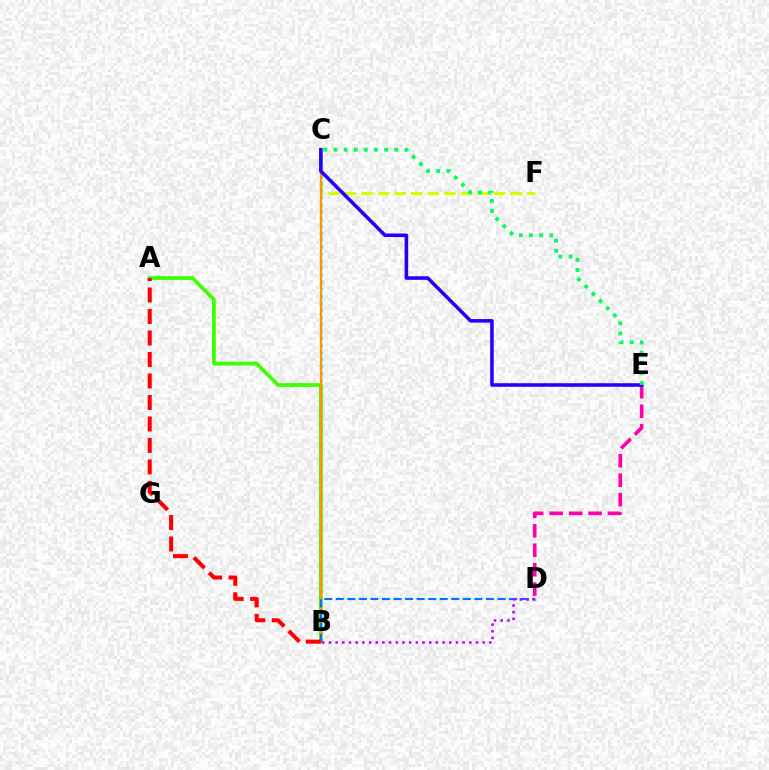{('C', 'F'): [{'color': '#d1ff00', 'line_style': 'dashed', 'thickness': 2.25}], ('D', 'E'): [{'color': '#ff00ac', 'line_style': 'dashed', 'thickness': 2.64}], ('B', 'C'): [{'color': '#00fff6', 'line_style': 'dotted', 'thickness': 1.91}, {'color': '#ff9400', 'line_style': 'solid', 'thickness': 1.68}], ('A', 'B'): [{'color': '#3dff00', 'line_style': 'solid', 'thickness': 2.7}, {'color': '#ff0000', 'line_style': 'dashed', 'thickness': 2.92}], ('B', 'D'): [{'color': '#0074ff', 'line_style': 'dashed', 'thickness': 1.57}, {'color': '#b900ff', 'line_style': 'dotted', 'thickness': 1.82}], ('C', 'E'): [{'color': '#2500ff', 'line_style': 'solid', 'thickness': 2.57}, {'color': '#00ff5c', 'line_style': 'dotted', 'thickness': 2.76}]}